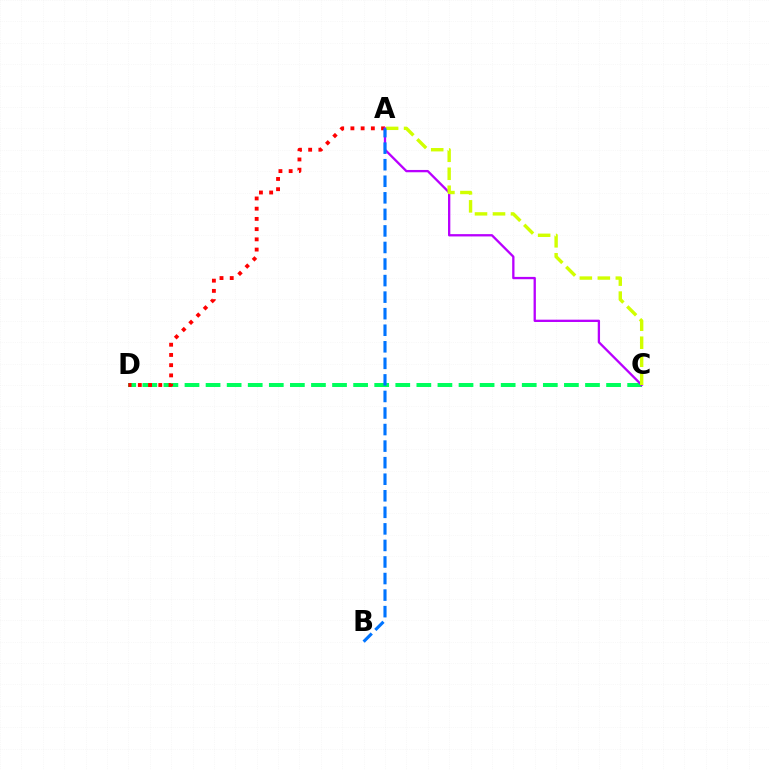{('C', 'D'): [{'color': '#00ff5c', 'line_style': 'dashed', 'thickness': 2.86}], ('A', 'D'): [{'color': '#ff0000', 'line_style': 'dotted', 'thickness': 2.78}], ('A', 'C'): [{'color': '#b900ff', 'line_style': 'solid', 'thickness': 1.66}, {'color': '#d1ff00', 'line_style': 'dashed', 'thickness': 2.44}], ('A', 'B'): [{'color': '#0074ff', 'line_style': 'dashed', 'thickness': 2.25}]}